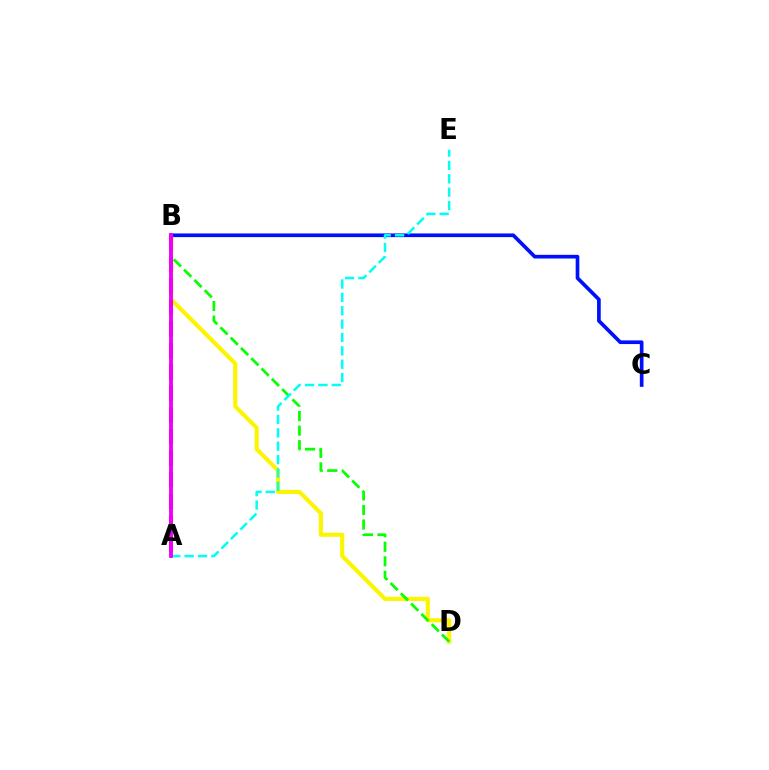{('B', 'D'): [{'color': '#fcf500', 'line_style': 'solid', 'thickness': 2.97}, {'color': '#08ff00', 'line_style': 'dashed', 'thickness': 1.98}], ('B', 'C'): [{'color': '#0010ff', 'line_style': 'solid', 'thickness': 2.65}], ('A', 'B'): [{'color': '#ff0000', 'line_style': 'dashed', 'thickness': 2.93}, {'color': '#ee00ff', 'line_style': 'solid', 'thickness': 2.76}], ('A', 'E'): [{'color': '#00fff6', 'line_style': 'dashed', 'thickness': 1.82}]}